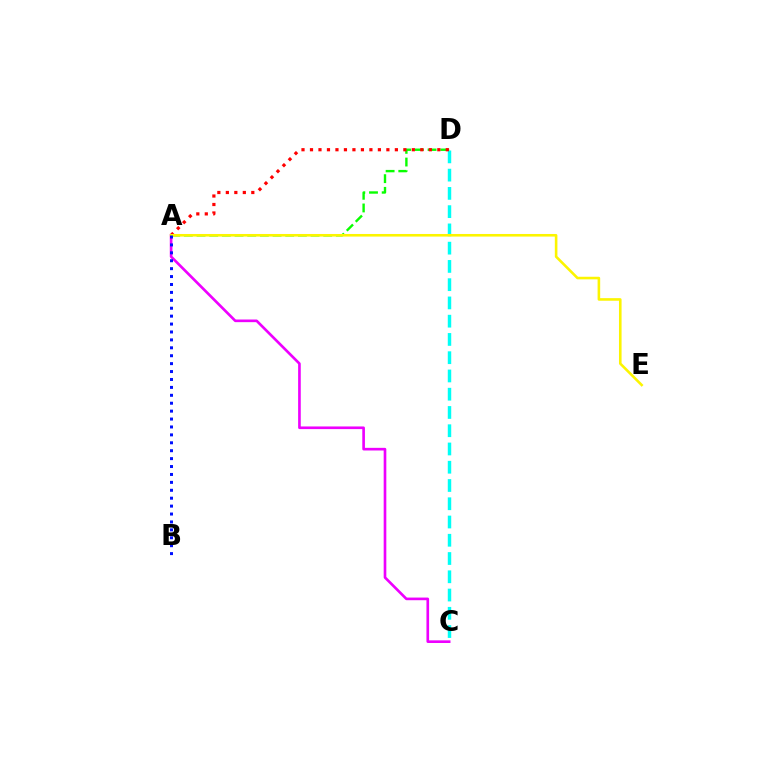{('C', 'D'): [{'color': '#00fff6', 'line_style': 'dashed', 'thickness': 2.48}], ('A', 'D'): [{'color': '#08ff00', 'line_style': 'dashed', 'thickness': 1.72}, {'color': '#ff0000', 'line_style': 'dotted', 'thickness': 2.31}], ('A', 'C'): [{'color': '#ee00ff', 'line_style': 'solid', 'thickness': 1.91}], ('A', 'E'): [{'color': '#fcf500', 'line_style': 'solid', 'thickness': 1.86}], ('A', 'B'): [{'color': '#0010ff', 'line_style': 'dotted', 'thickness': 2.15}]}